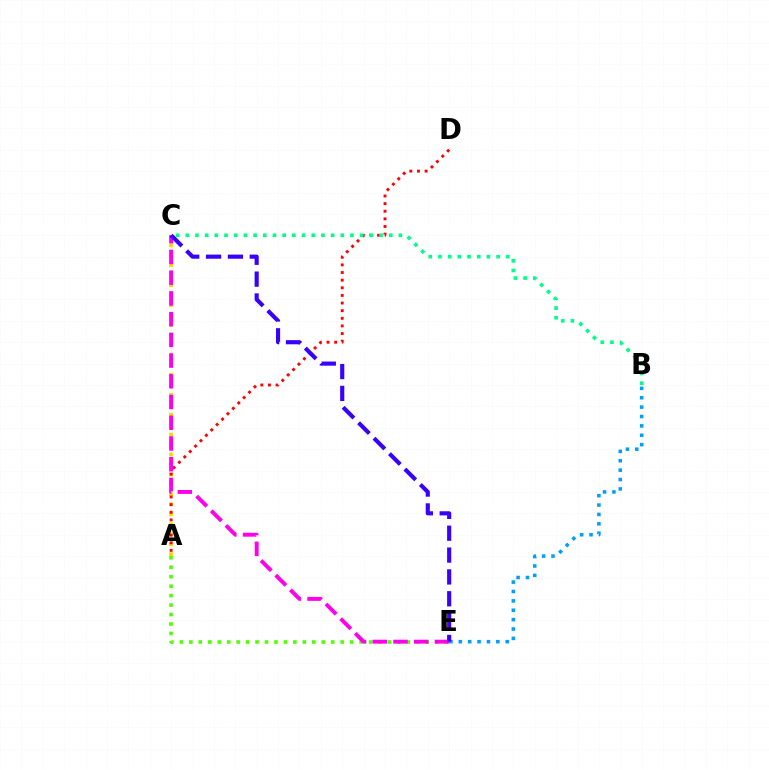{('A', 'C'): [{'color': '#ffd500', 'line_style': 'dotted', 'thickness': 2.71}], ('A', 'D'): [{'color': '#ff0000', 'line_style': 'dotted', 'thickness': 2.07}], ('B', 'E'): [{'color': '#009eff', 'line_style': 'dotted', 'thickness': 2.55}], ('A', 'E'): [{'color': '#4fff00', 'line_style': 'dotted', 'thickness': 2.57}], ('C', 'E'): [{'color': '#ff00ed', 'line_style': 'dashed', 'thickness': 2.82}, {'color': '#3700ff', 'line_style': 'dashed', 'thickness': 2.97}], ('B', 'C'): [{'color': '#00ff86', 'line_style': 'dotted', 'thickness': 2.63}]}